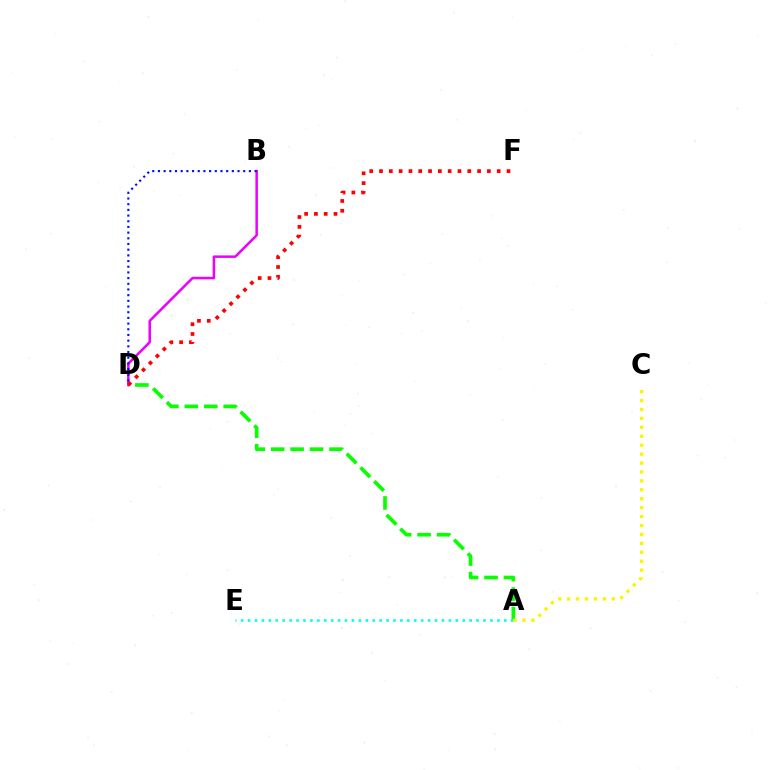{('A', 'D'): [{'color': '#08ff00', 'line_style': 'dashed', 'thickness': 2.64}], ('B', 'D'): [{'color': '#ee00ff', 'line_style': 'solid', 'thickness': 1.82}, {'color': '#0010ff', 'line_style': 'dotted', 'thickness': 1.54}], ('A', 'E'): [{'color': '#00fff6', 'line_style': 'dotted', 'thickness': 1.88}], ('A', 'C'): [{'color': '#fcf500', 'line_style': 'dotted', 'thickness': 2.42}], ('D', 'F'): [{'color': '#ff0000', 'line_style': 'dotted', 'thickness': 2.66}]}